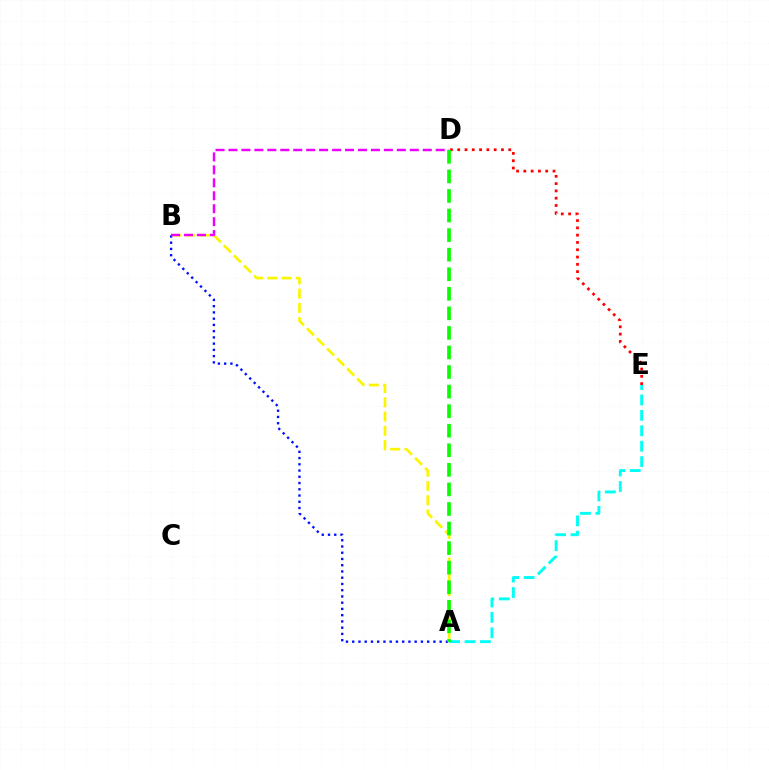{('A', 'B'): [{'color': '#fcf500', 'line_style': 'dashed', 'thickness': 1.93}, {'color': '#0010ff', 'line_style': 'dotted', 'thickness': 1.7}], ('A', 'E'): [{'color': '#00fff6', 'line_style': 'dashed', 'thickness': 2.09}], ('B', 'D'): [{'color': '#ee00ff', 'line_style': 'dashed', 'thickness': 1.76}], ('D', 'E'): [{'color': '#ff0000', 'line_style': 'dotted', 'thickness': 1.98}], ('A', 'D'): [{'color': '#08ff00', 'line_style': 'dashed', 'thickness': 2.66}]}